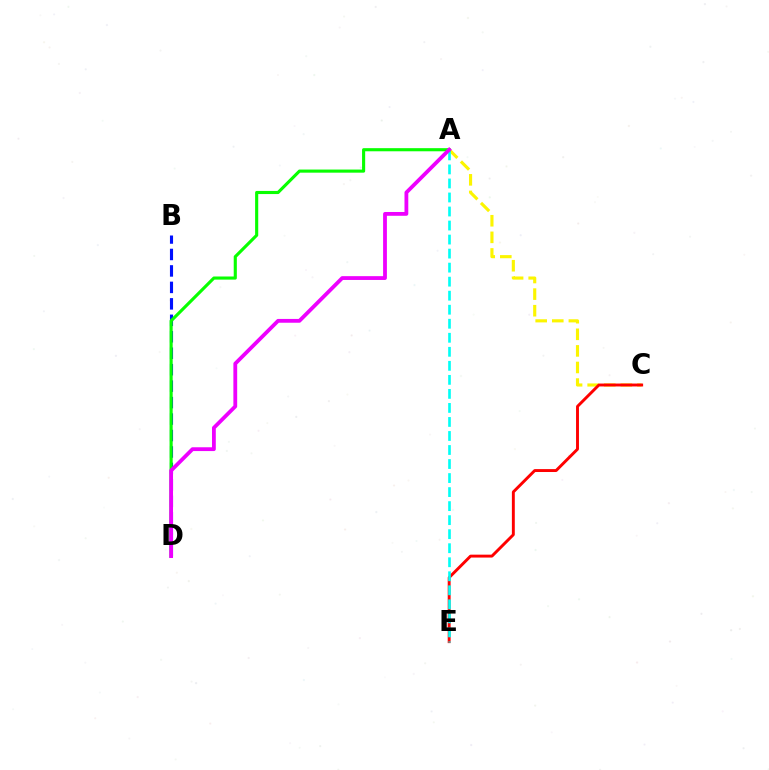{('B', 'D'): [{'color': '#0010ff', 'line_style': 'dashed', 'thickness': 2.24}], ('A', 'C'): [{'color': '#fcf500', 'line_style': 'dashed', 'thickness': 2.25}], ('C', 'E'): [{'color': '#ff0000', 'line_style': 'solid', 'thickness': 2.1}], ('A', 'E'): [{'color': '#00fff6', 'line_style': 'dashed', 'thickness': 1.91}], ('A', 'D'): [{'color': '#08ff00', 'line_style': 'solid', 'thickness': 2.24}, {'color': '#ee00ff', 'line_style': 'solid', 'thickness': 2.74}]}